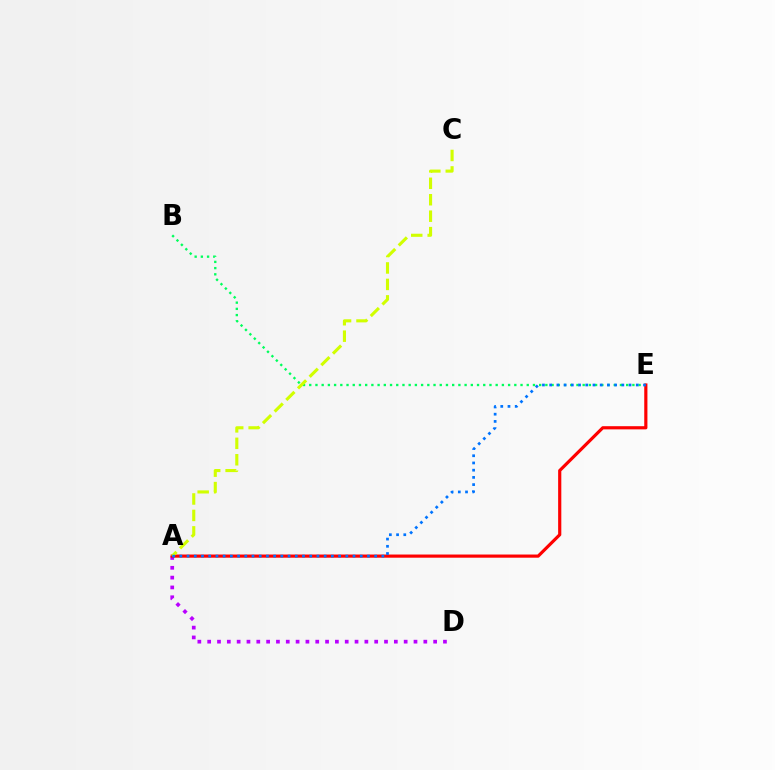{('A', 'D'): [{'color': '#b900ff', 'line_style': 'dotted', 'thickness': 2.67}], ('B', 'E'): [{'color': '#00ff5c', 'line_style': 'dotted', 'thickness': 1.69}], ('A', 'E'): [{'color': '#ff0000', 'line_style': 'solid', 'thickness': 2.28}, {'color': '#0074ff', 'line_style': 'dotted', 'thickness': 1.96}], ('A', 'C'): [{'color': '#d1ff00', 'line_style': 'dashed', 'thickness': 2.23}]}